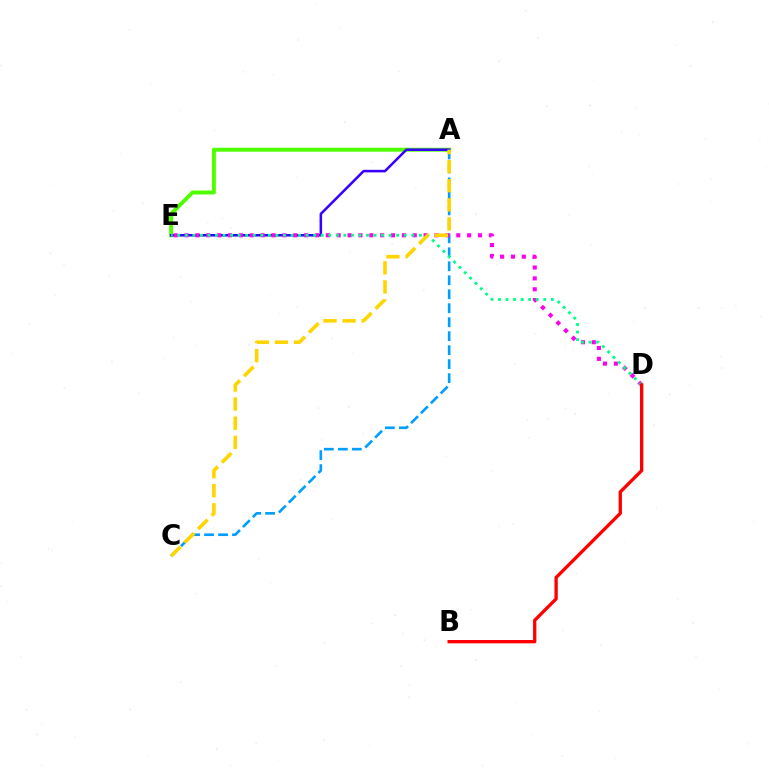{('A', 'E'): [{'color': '#4fff00', 'line_style': 'solid', 'thickness': 2.83}, {'color': '#3700ff', 'line_style': 'solid', 'thickness': 1.83}], ('A', 'C'): [{'color': '#009eff', 'line_style': 'dashed', 'thickness': 1.9}, {'color': '#ffd500', 'line_style': 'dashed', 'thickness': 2.6}], ('D', 'E'): [{'color': '#ff00ed', 'line_style': 'dotted', 'thickness': 2.95}, {'color': '#00ff86', 'line_style': 'dotted', 'thickness': 2.05}], ('B', 'D'): [{'color': '#ff0000', 'line_style': 'solid', 'thickness': 2.39}]}